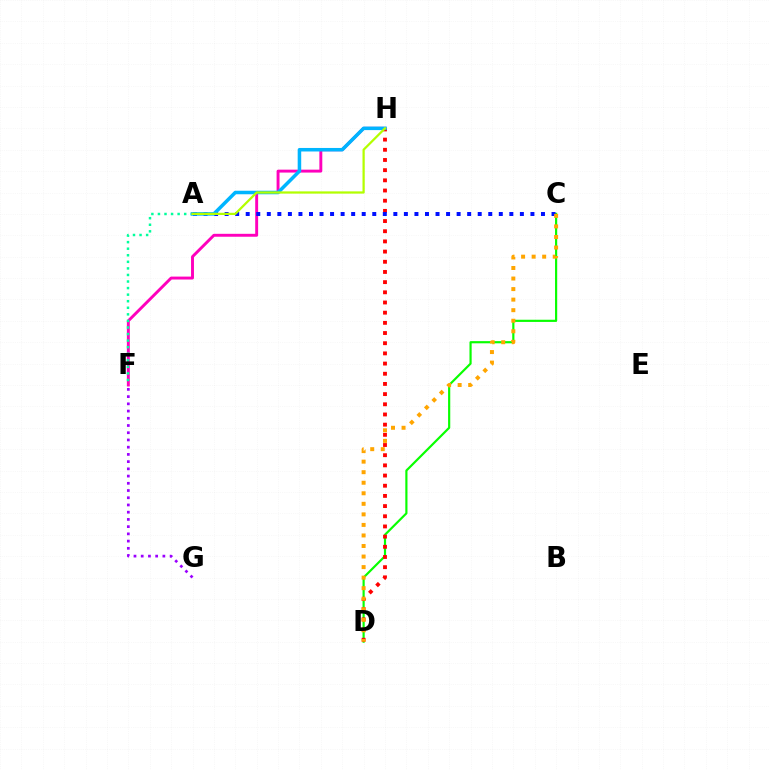{('F', 'H'): [{'color': '#ff00bd', 'line_style': 'solid', 'thickness': 2.1}], ('C', 'D'): [{'color': '#08ff00', 'line_style': 'solid', 'thickness': 1.57}, {'color': '#ffa500', 'line_style': 'dotted', 'thickness': 2.86}], ('D', 'H'): [{'color': '#ff0000', 'line_style': 'dotted', 'thickness': 2.77}], ('A', 'C'): [{'color': '#0010ff', 'line_style': 'dotted', 'thickness': 2.87}], ('A', 'F'): [{'color': '#00ff9d', 'line_style': 'dotted', 'thickness': 1.78}], ('A', 'H'): [{'color': '#00b5ff', 'line_style': 'solid', 'thickness': 2.54}, {'color': '#b3ff00', 'line_style': 'solid', 'thickness': 1.62}], ('F', 'G'): [{'color': '#9b00ff', 'line_style': 'dotted', 'thickness': 1.96}]}